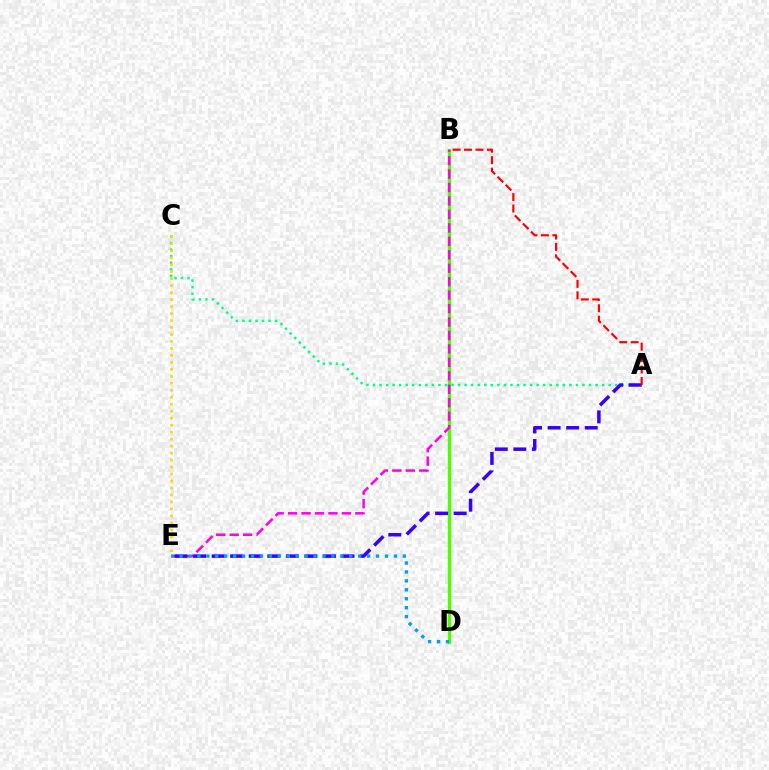{('A', 'C'): [{'color': '#00ff86', 'line_style': 'dotted', 'thickness': 1.78}], ('B', 'D'): [{'color': '#4fff00', 'line_style': 'solid', 'thickness': 2.4}], ('B', 'E'): [{'color': '#ff00ed', 'line_style': 'dashed', 'thickness': 1.83}], ('A', 'E'): [{'color': '#3700ff', 'line_style': 'dashed', 'thickness': 2.52}], ('D', 'E'): [{'color': '#009eff', 'line_style': 'dotted', 'thickness': 2.43}], ('C', 'E'): [{'color': '#ffd500', 'line_style': 'dotted', 'thickness': 1.9}], ('A', 'B'): [{'color': '#ff0000', 'line_style': 'dashed', 'thickness': 1.55}]}